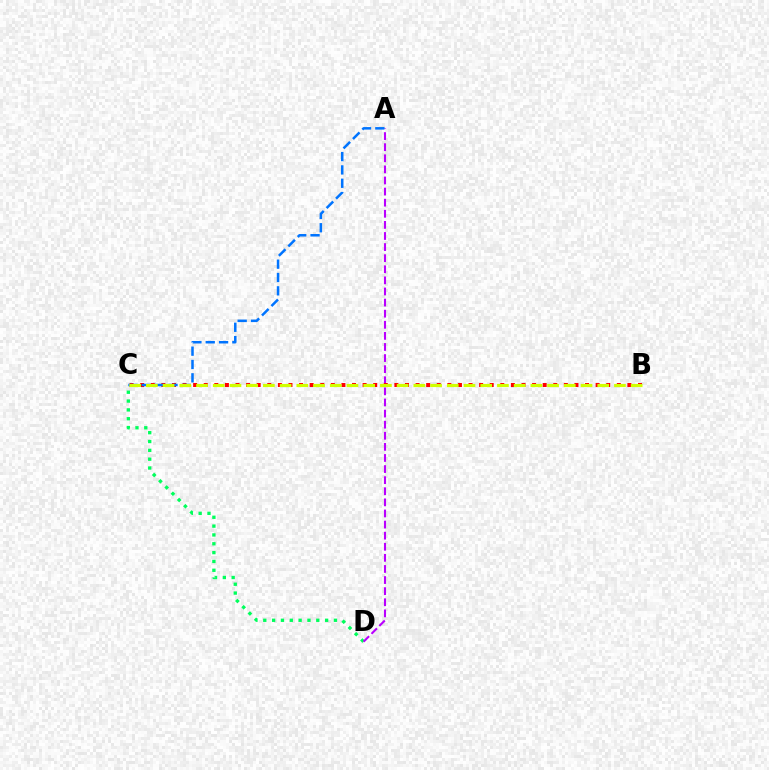{('C', 'D'): [{'color': '#00ff5c', 'line_style': 'dotted', 'thickness': 2.4}], ('A', 'D'): [{'color': '#b900ff', 'line_style': 'dashed', 'thickness': 1.51}], ('B', 'C'): [{'color': '#ff0000', 'line_style': 'dotted', 'thickness': 2.88}, {'color': '#d1ff00', 'line_style': 'dashed', 'thickness': 2.27}], ('A', 'C'): [{'color': '#0074ff', 'line_style': 'dashed', 'thickness': 1.81}]}